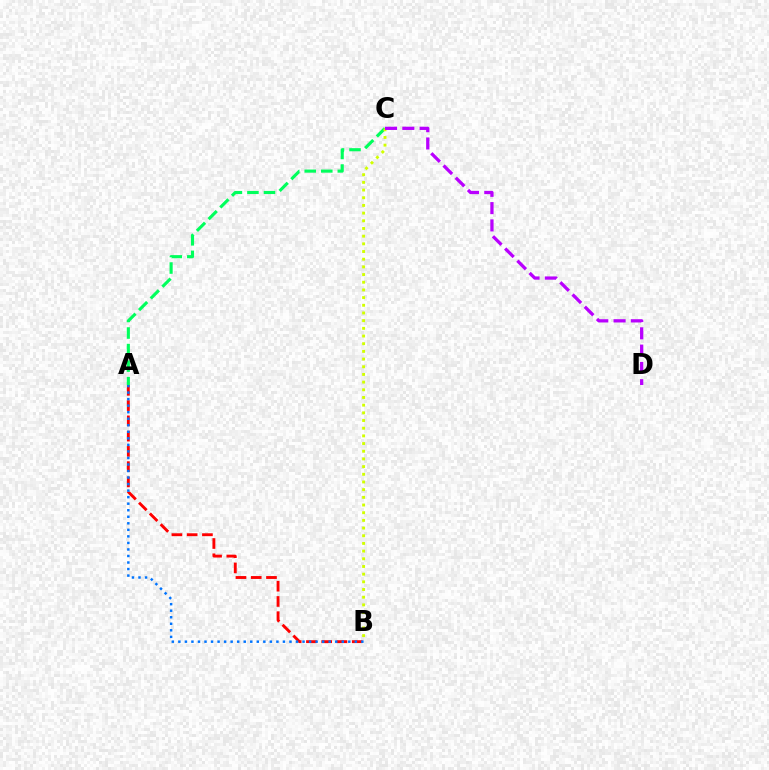{('A', 'B'): [{'color': '#ff0000', 'line_style': 'dashed', 'thickness': 2.07}, {'color': '#0074ff', 'line_style': 'dotted', 'thickness': 1.78}], ('A', 'C'): [{'color': '#00ff5c', 'line_style': 'dashed', 'thickness': 2.25}], ('B', 'C'): [{'color': '#d1ff00', 'line_style': 'dotted', 'thickness': 2.09}], ('C', 'D'): [{'color': '#b900ff', 'line_style': 'dashed', 'thickness': 2.35}]}